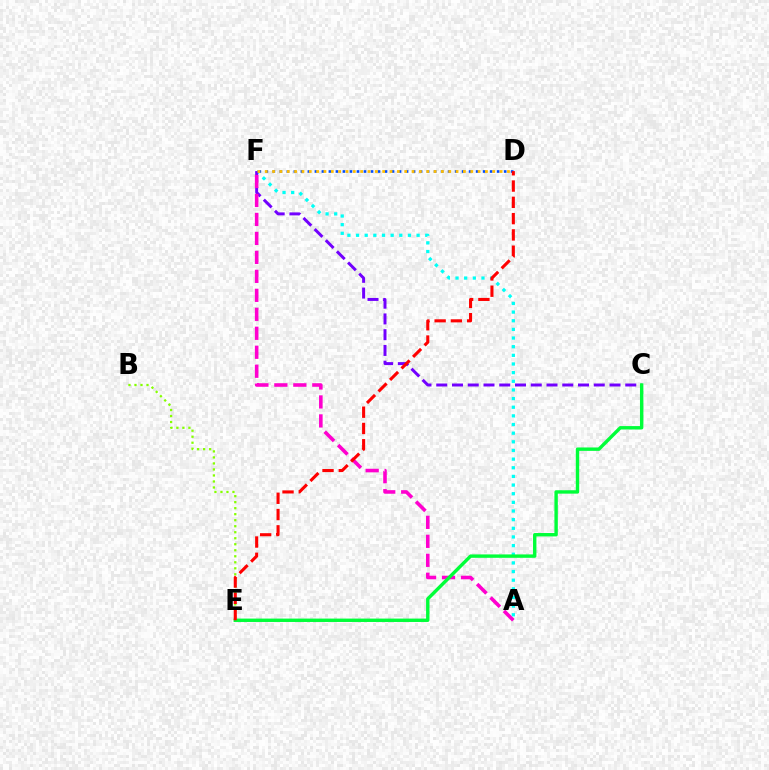{('D', 'F'): [{'color': '#004bff', 'line_style': 'dotted', 'thickness': 1.9}, {'color': '#ffbd00', 'line_style': 'dotted', 'thickness': 1.99}], ('A', 'F'): [{'color': '#00fff6', 'line_style': 'dotted', 'thickness': 2.35}, {'color': '#ff00cf', 'line_style': 'dashed', 'thickness': 2.58}], ('C', 'F'): [{'color': '#7200ff', 'line_style': 'dashed', 'thickness': 2.14}], ('B', 'E'): [{'color': '#84ff00', 'line_style': 'dotted', 'thickness': 1.63}], ('C', 'E'): [{'color': '#00ff39', 'line_style': 'solid', 'thickness': 2.44}], ('D', 'E'): [{'color': '#ff0000', 'line_style': 'dashed', 'thickness': 2.21}]}